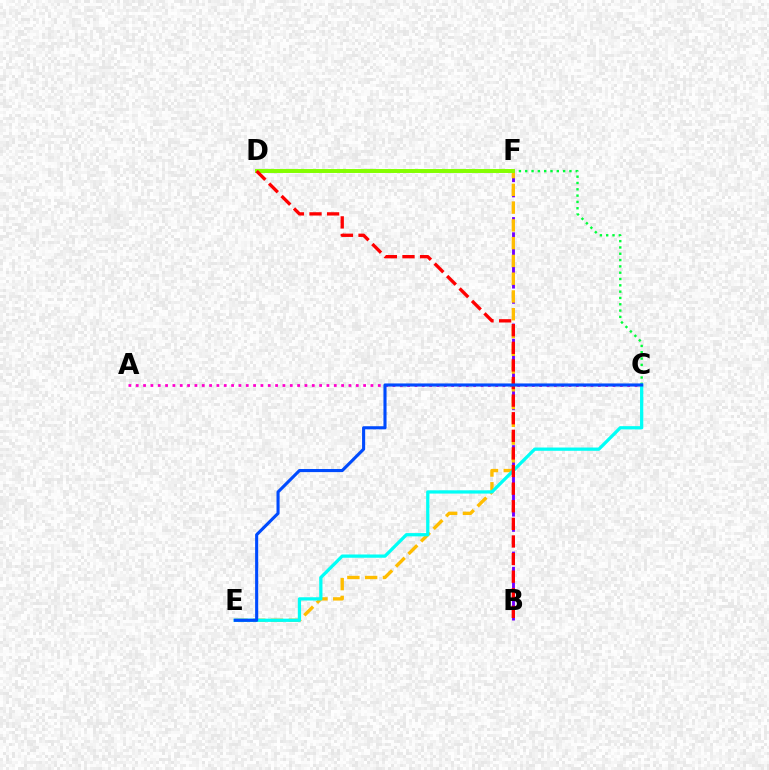{('B', 'F'): [{'color': '#7200ff', 'line_style': 'dashed', 'thickness': 2.07}], ('A', 'C'): [{'color': '#ff00cf', 'line_style': 'dotted', 'thickness': 1.99}], ('E', 'F'): [{'color': '#ffbd00', 'line_style': 'dashed', 'thickness': 2.41}], ('C', 'D'): [{'color': '#00ff39', 'line_style': 'dotted', 'thickness': 1.72}], ('D', 'F'): [{'color': '#84ff00', 'line_style': 'solid', 'thickness': 2.84}], ('C', 'E'): [{'color': '#00fff6', 'line_style': 'solid', 'thickness': 2.35}, {'color': '#004bff', 'line_style': 'solid', 'thickness': 2.23}], ('B', 'D'): [{'color': '#ff0000', 'line_style': 'dashed', 'thickness': 2.39}]}